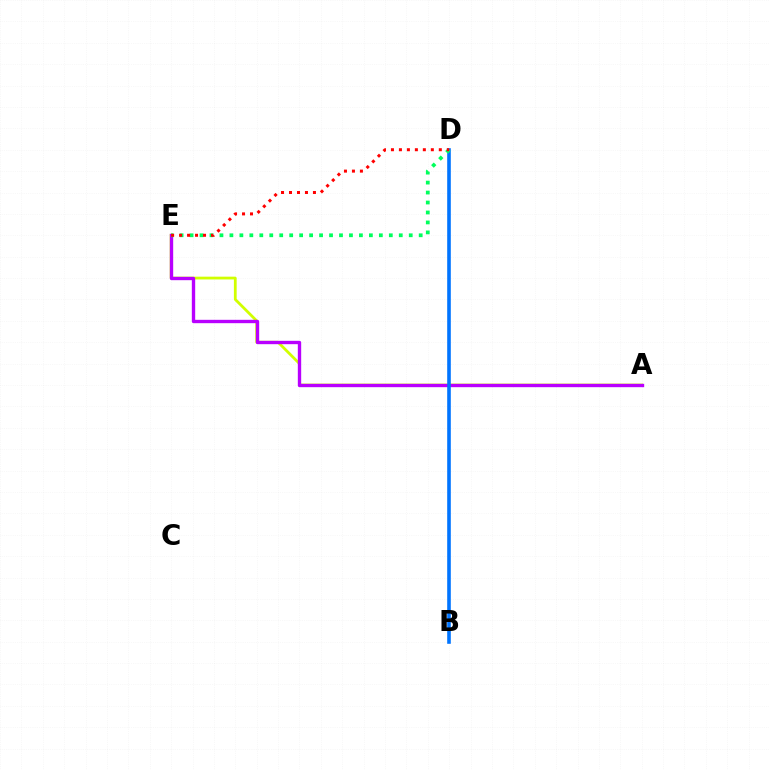{('A', 'E'): [{'color': '#d1ff00', 'line_style': 'solid', 'thickness': 2.0}, {'color': '#b900ff', 'line_style': 'solid', 'thickness': 2.42}], ('B', 'D'): [{'color': '#0074ff', 'line_style': 'solid', 'thickness': 2.6}], ('D', 'E'): [{'color': '#00ff5c', 'line_style': 'dotted', 'thickness': 2.71}, {'color': '#ff0000', 'line_style': 'dotted', 'thickness': 2.17}]}